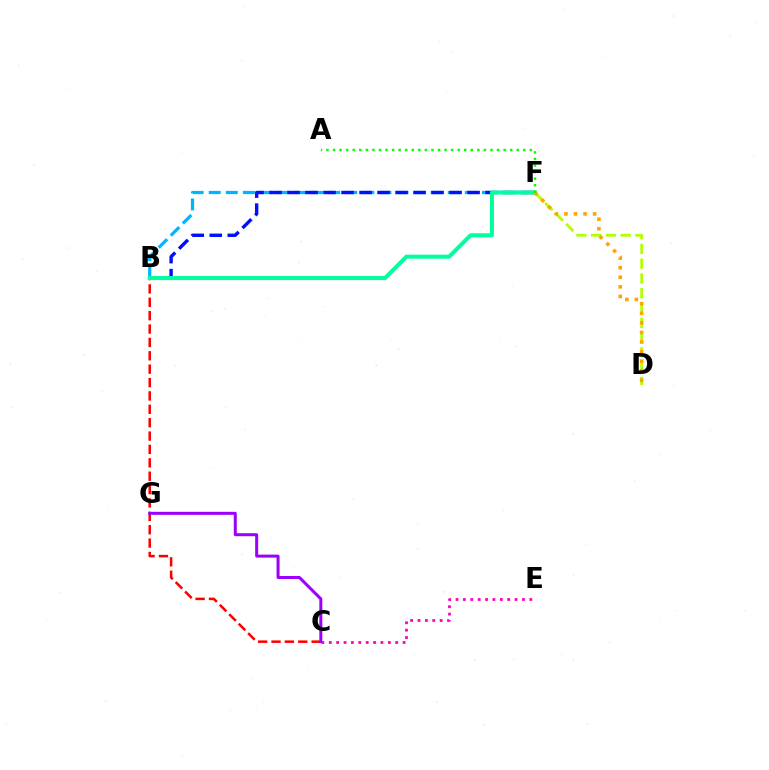{('C', 'E'): [{'color': '#ff00bd', 'line_style': 'dotted', 'thickness': 2.01}], ('B', 'C'): [{'color': '#ff0000', 'line_style': 'dashed', 'thickness': 1.82}], ('B', 'F'): [{'color': '#00b5ff', 'line_style': 'dashed', 'thickness': 2.32}, {'color': '#0010ff', 'line_style': 'dashed', 'thickness': 2.45}, {'color': '#00ff9d', 'line_style': 'solid', 'thickness': 2.91}], ('D', 'F'): [{'color': '#b3ff00', 'line_style': 'dashed', 'thickness': 2.01}, {'color': '#ffa500', 'line_style': 'dotted', 'thickness': 2.6}], ('C', 'G'): [{'color': '#9b00ff', 'line_style': 'solid', 'thickness': 2.16}], ('A', 'F'): [{'color': '#08ff00', 'line_style': 'dotted', 'thickness': 1.78}]}